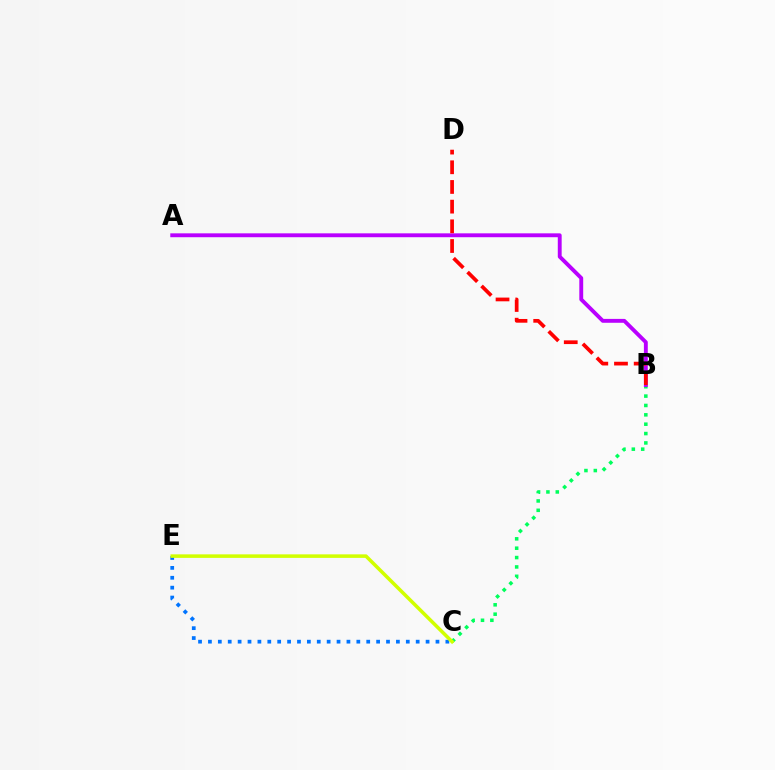{('C', 'E'): [{'color': '#0074ff', 'line_style': 'dotted', 'thickness': 2.69}, {'color': '#d1ff00', 'line_style': 'solid', 'thickness': 2.54}], ('B', 'C'): [{'color': '#00ff5c', 'line_style': 'dotted', 'thickness': 2.55}], ('A', 'B'): [{'color': '#b900ff', 'line_style': 'solid', 'thickness': 2.79}], ('B', 'D'): [{'color': '#ff0000', 'line_style': 'dashed', 'thickness': 2.67}]}